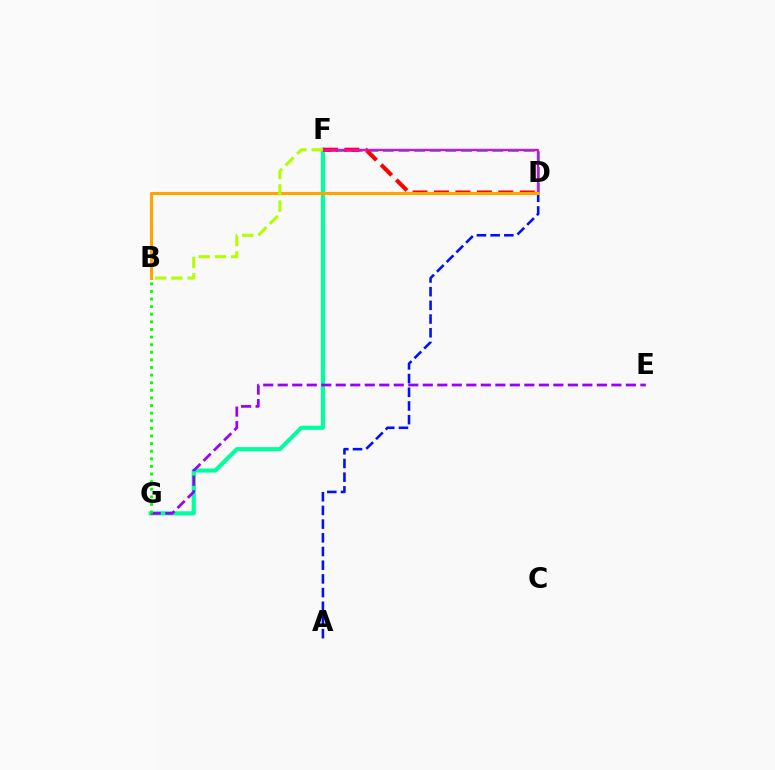{('D', 'F'): [{'color': '#00b5ff', 'line_style': 'dashed', 'thickness': 2.13}, {'color': '#ff0000', 'line_style': 'dashed', 'thickness': 2.91}, {'color': '#ff00bd', 'line_style': 'solid', 'thickness': 1.63}], ('F', 'G'): [{'color': '#00ff9d', 'line_style': 'solid', 'thickness': 2.97}], ('A', 'D'): [{'color': '#0010ff', 'line_style': 'dashed', 'thickness': 1.86}], ('E', 'G'): [{'color': '#9b00ff', 'line_style': 'dashed', 'thickness': 1.97}], ('B', 'D'): [{'color': '#ffa500', 'line_style': 'solid', 'thickness': 2.23}], ('B', 'G'): [{'color': '#08ff00', 'line_style': 'dotted', 'thickness': 2.07}], ('B', 'F'): [{'color': '#b3ff00', 'line_style': 'dashed', 'thickness': 2.21}]}